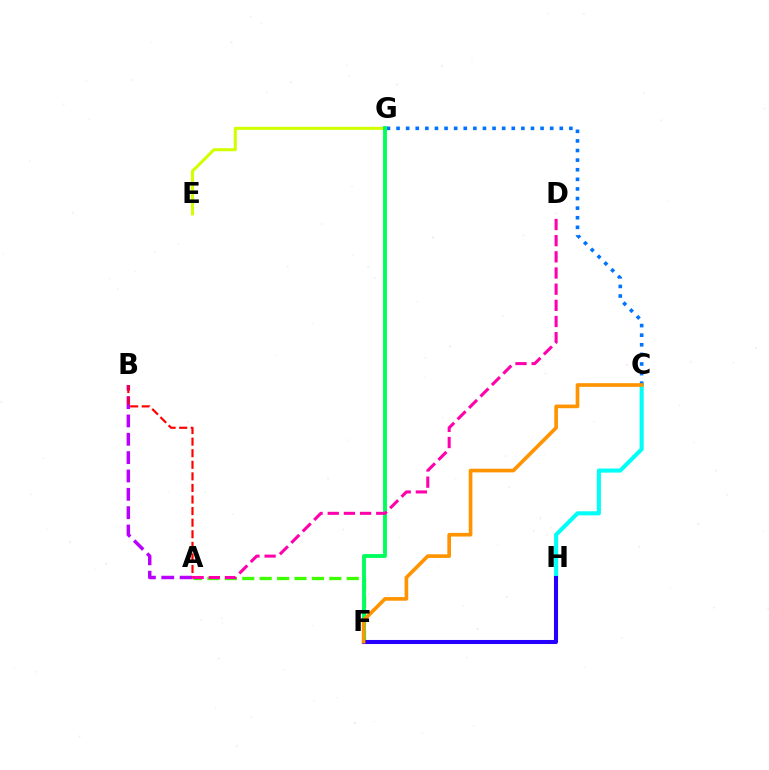{('E', 'G'): [{'color': '#d1ff00', 'line_style': 'solid', 'thickness': 2.2}], ('A', 'F'): [{'color': '#3dff00', 'line_style': 'dashed', 'thickness': 2.37}], ('C', 'H'): [{'color': '#00fff6', 'line_style': 'solid', 'thickness': 2.94}], ('A', 'B'): [{'color': '#b900ff', 'line_style': 'dashed', 'thickness': 2.49}, {'color': '#ff0000', 'line_style': 'dashed', 'thickness': 1.57}], ('C', 'G'): [{'color': '#0074ff', 'line_style': 'dotted', 'thickness': 2.61}], ('F', 'G'): [{'color': '#00ff5c', 'line_style': 'solid', 'thickness': 2.8}], ('F', 'H'): [{'color': '#2500ff', 'line_style': 'solid', 'thickness': 2.92}], ('A', 'D'): [{'color': '#ff00ac', 'line_style': 'dashed', 'thickness': 2.2}], ('C', 'F'): [{'color': '#ff9400', 'line_style': 'solid', 'thickness': 2.63}]}